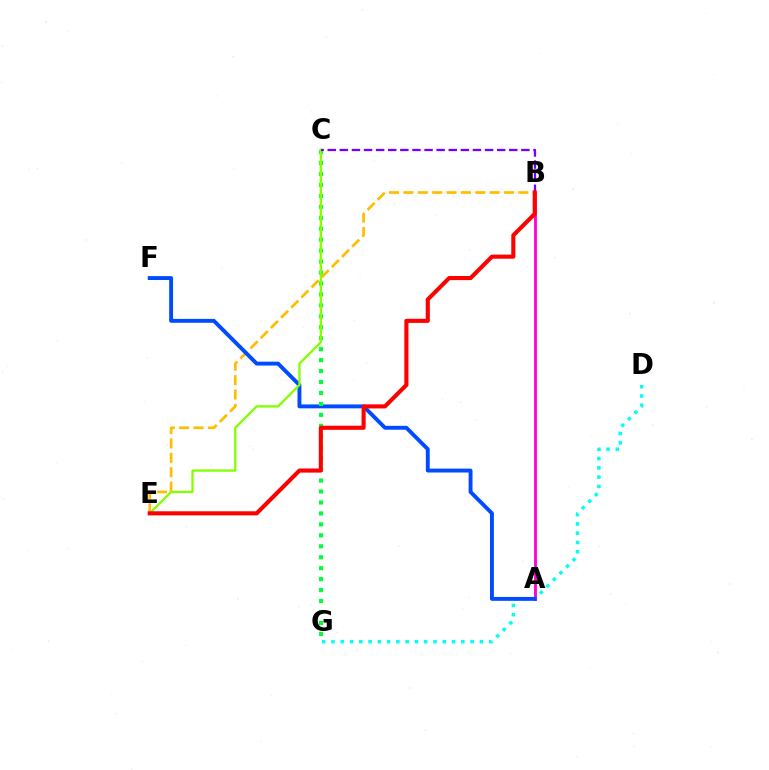{('D', 'G'): [{'color': '#00fff6', 'line_style': 'dotted', 'thickness': 2.52}], ('B', 'E'): [{'color': '#ffbd00', 'line_style': 'dashed', 'thickness': 1.95}, {'color': '#ff0000', 'line_style': 'solid', 'thickness': 2.95}], ('A', 'B'): [{'color': '#ff00cf', 'line_style': 'solid', 'thickness': 2.02}], ('A', 'F'): [{'color': '#004bff', 'line_style': 'solid', 'thickness': 2.8}], ('C', 'G'): [{'color': '#00ff39', 'line_style': 'dotted', 'thickness': 2.98}], ('C', 'E'): [{'color': '#84ff00', 'line_style': 'solid', 'thickness': 1.67}], ('B', 'C'): [{'color': '#7200ff', 'line_style': 'dashed', 'thickness': 1.64}]}